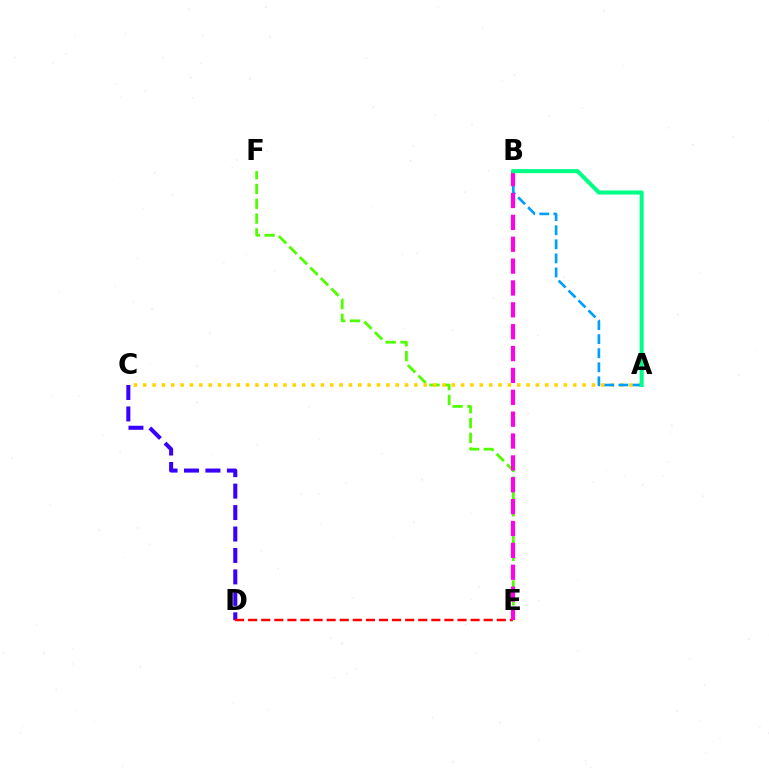{('C', 'D'): [{'color': '#3700ff', 'line_style': 'dashed', 'thickness': 2.91}], ('D', 'E'): [{'color': '#ff0000', 'line_style': 'dashed', 'thickness': 1.78}], ('E', 'F'): [{'color': '#4fff00', 'line_style': 'dashed', 'thickness': 2.01}], ('A', 'C'): [{'color': '#ffd500', 'line_style': 'dotted', 'thickness': 2.54}], ('A', 'B'): [{'color': '#009eff', 'line_style': 'dashed', 'thickness': 1.91}, {'color': '#00ff86', 'line_style': 'solid', 'thickness': 2.92}], ('B', 'E'): [{'color': '#ff00ed', 'line_style': 'dashed', 'thickness': 2.97}]}